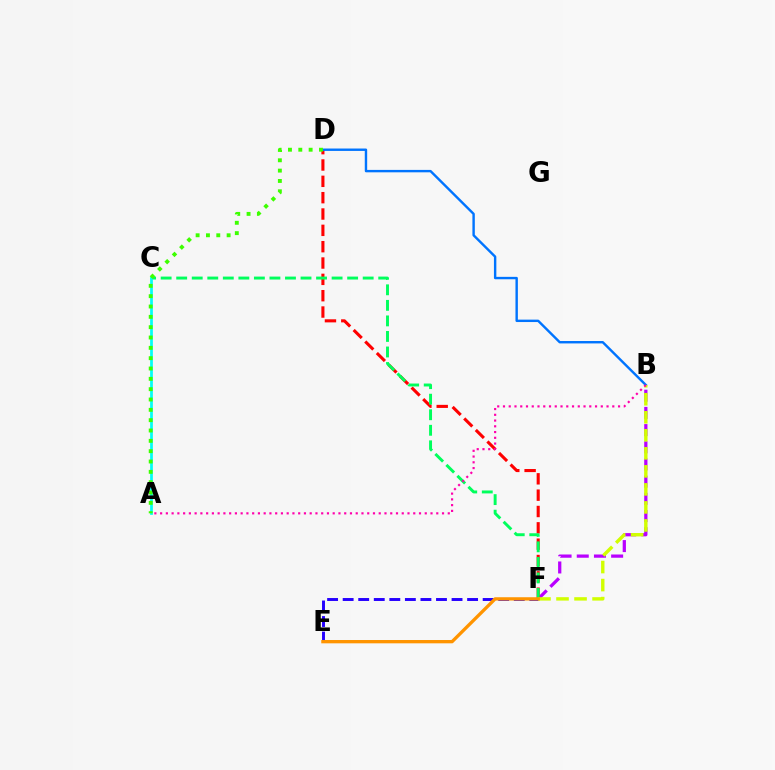{('B', 'F'): [{'color': '#b900ff', 'line_style': 'dashed', 'thickness': 2.34}, {'color': '#d1ff00', 'line_style': 'dashed', 'thickness': 2.45}], ('D', 'F'): [{'color': '#ff0000', 'line_style': 'dashed', 'thickness': 2.22}], ('C', 'F'): [{'color': '#00ff5c', 'line_style': 'dashed', 'thickness': 2.11}], ('B', 'D'): [{'color': '#0074ff', 'line_style': 'solid', 'thickness': 1.73}], ('A', 'C'): [{'color': '#00fff6', 'line_style': 'solid', 'thickness': 1.96}], ('E', 'F'): [{'color': '#2500ff', 'line_style': 'dashed', 'thickness': 2.11}, {'color': '#ff9400', 'line_style': 'solid', 'thickness': 2.38}], ('A', 'D'): [{'color': '#3dff00', 'line_style': 'dotted', 'thickness': 2.81}], ('A', 'B'): [{'color': '#ff00ac', 'line_style': 'dotted', 'thickness': 1.56}]}